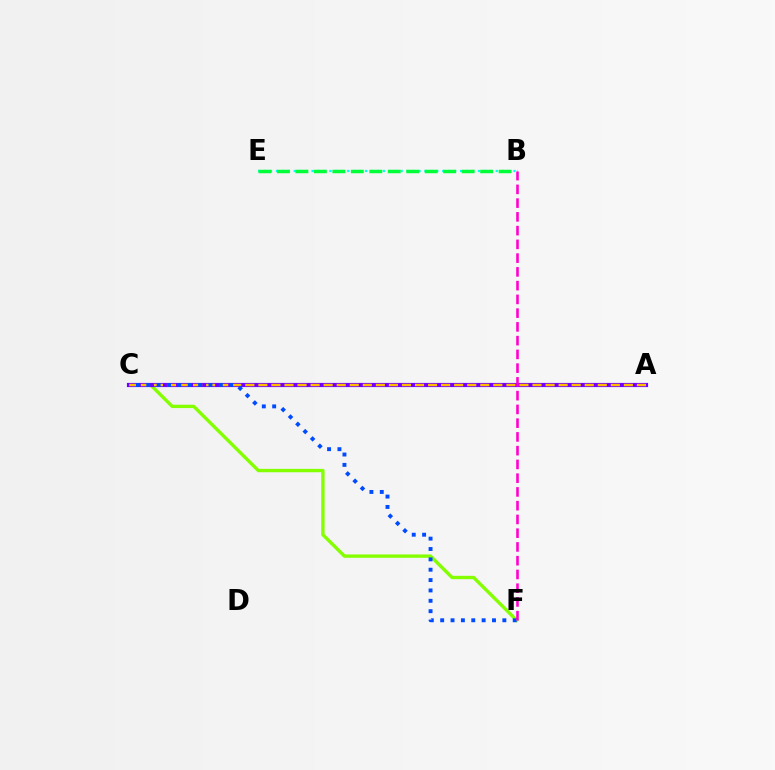{('B', 'E'): [{'color': '#00fff6', 'line_style': 'dotted', 'thickness': 1.61}, {'color': '#00ff39', 'line_style': 'dashed', 'thickness': 2.51}], ('C', 'F'): [{'color': '#84ff00', 'line_style': 'solid', 'thickness': 2.42}, {'color': '#004bff', 'line_style': 'dotted', 'thickness': 2.82}], ('A', 'C'): [{'color': '#ff0000', 'line_style': 'solid', 'thickness': 1.98}, {'color': '#7200ff', 'line_style': 'solid', 'thickness': 3.0}, {'color': '#ffbd00', 'line_style': 'dashed', 'thickness': 1.77}], ('B', 'F'): [{'color': '#ff00cf', 'line_style': 'dashed', 'thickness': 1.87}]}